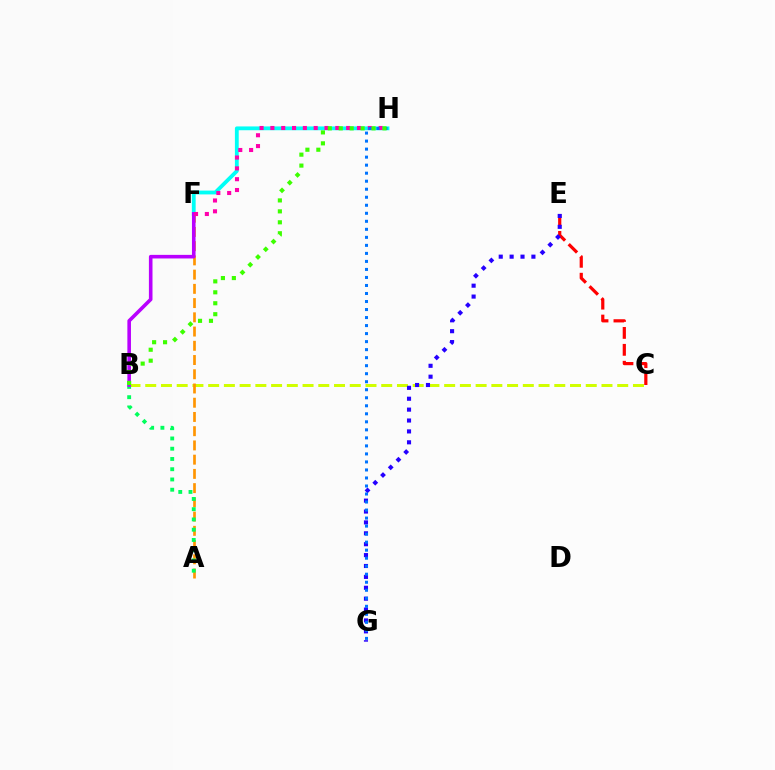{('C', 'E'): [{'color': '#ff0000', 'line_style': 'dashed', 'thickness': 2.3}], ('B', 'C'): [{'color': '#d1ff00', 'line_style': 'dashed', 'thickness': 2.14}], ('A', 'F'): [{'color': '#ff9400', 'line_style': 'dashed', 'thickness': 1.93}], ('F', 'H'): [{'color': '#00fff6', 'line_style': 'solid', 'thickness': 2.74}, {'color': '#ff00ac', 'line_style': 'dotted', 'thickness': 2.94}], ('E', 'G'): [{'color': '#2500ff', 'line_style': 'dotted', 'thickness': 2.96}], ('A', 'B'): [{'color': '#00ff5c', 'line_style': 'dotted', 'thickness': 2.79}], ('B', 'F'): [{'color': '#b900ff', 'line_style': 'solid', 'thickness': 2.59}], ('G', 'H'): [{'color': '#0074ff', 'line_style': 'dotted', 'thickness': 2.18}], ('B', 'H'): [{'color': '#3dff00', 'line_style': 'dotted', 'thickness': 2.97}]}